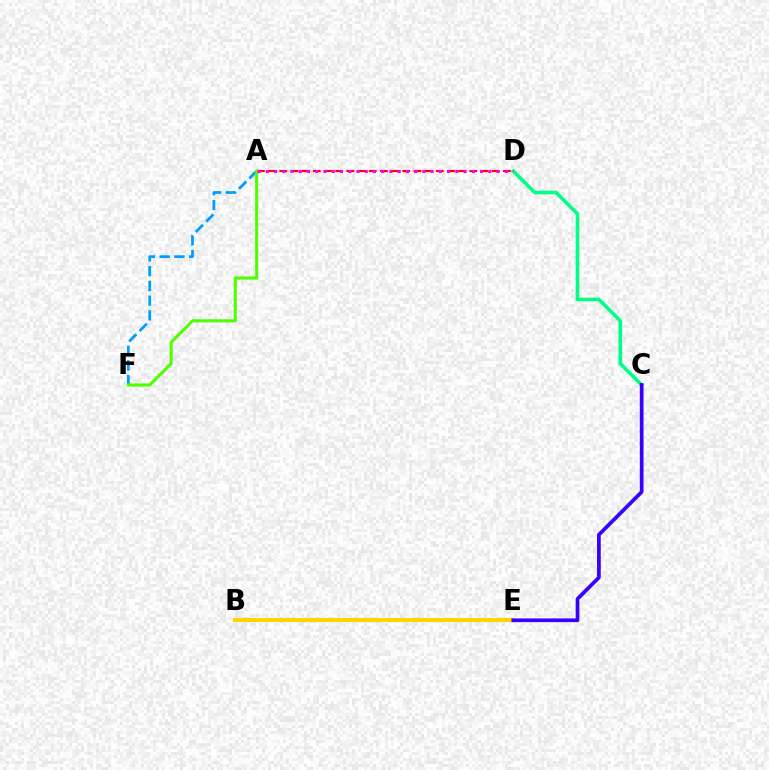{('A', 'D'): [{'color': '#ff0000', 'line_style': 'dashed', 'thickness': 1.52}, {'color': '#ff00ed', 'line_style': 'dotted', 'thickness': 2.24}], ('A', 'F'): [{'color': '#009eff', 'line_style': 'dashed', 'thickness': 2.0}, {'color': '#4fff00', 'line_style': 'solid', 'thickness': 2.23}], ('C', 'D'): [{'color': '#00ff86', 'line_style': 'solid', 'thickness': 2.61}], ('B', 'E'): [{'color': '#ffd500', 'line_style': 'solid', 'thickness': 2.96}], ('C', 'E'): [{'color': '#3700ff', 'line_style': 'solid', 'thickness': 2.68}]}